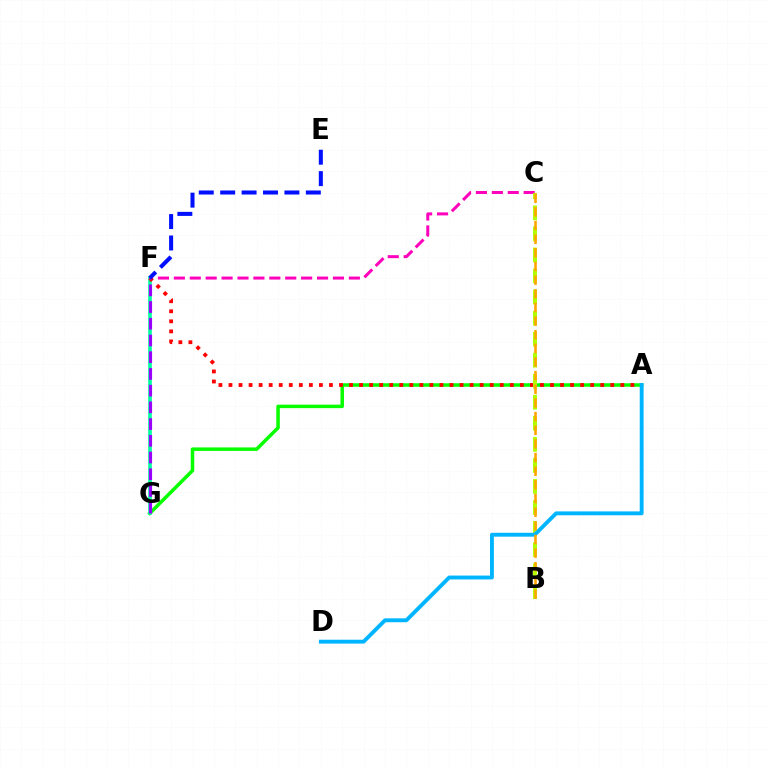{('A', 'G'): [{'color': '#08ff00', 'line_style': 'solid', 'thickness': 2.53}], ('F', 'G'): [{'color': '#00ff9d', 'line_style': 'solid', 'thickness': 2.6}, {'color': '#9b00ff', 'line_style': 'dashed', 'thickness': 2.27}], ('C', 'F'): [{'color': '#ff00bd', 'line_style': 'dashed', 'thickness': 2.16}], ('A', 'F'): [{'color': '#ff0000', 'line_style': 'dotted', 'thickness': 2.73}], ('E', 'F'): [{'color': '#0010ff', 'line_style': 'dashed', 'thickness': 2.91}], ('B', 'C'): [{'color': '#b3ff00', 'line_style': 'dashed', 'thickness': 2.86}, {'color': '#ffa500', 'line_style': 'dashed', 'thickness': 1.85}], ('A', 'D'): [{'color': '#00b5ff', 'line_style': 'solid', 'thickness': 2.79}]}